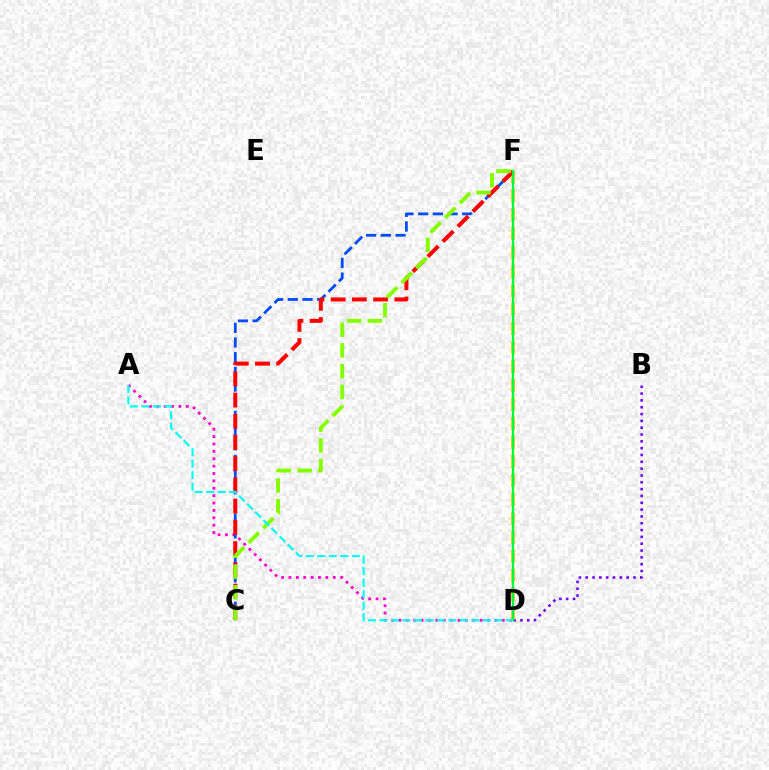{('A', 'D'): [{'color': '#ff00cf', 'line_style': 'dotted', 'thickness': 2.01}, {'color': '#00fff6', 'line_style': 'dashed', 'thickness': 1.56}], ('B', 'D'): [{'color': '#7200ff', 'line_style': 'dotted', 'thickness': 1.85}], ('C', 'F'): [{'color': '#004bff', 'line_style': 'dashed', 'thickness': 1.99}, {'color': '#ff0000', 'line_style': 'dashed', 'thickness': 2.88}, {'color': '#84ff00', 'line_style': 'dashed', 'thickness': 2.82}], ('D', 'F'): [{'color': '#ffbd00', 'line_style': 'dashed', 'thickness': 2.58}, {'color': '#00ff39', 'line_style': 'solid', 'thickness': 1.65}]}